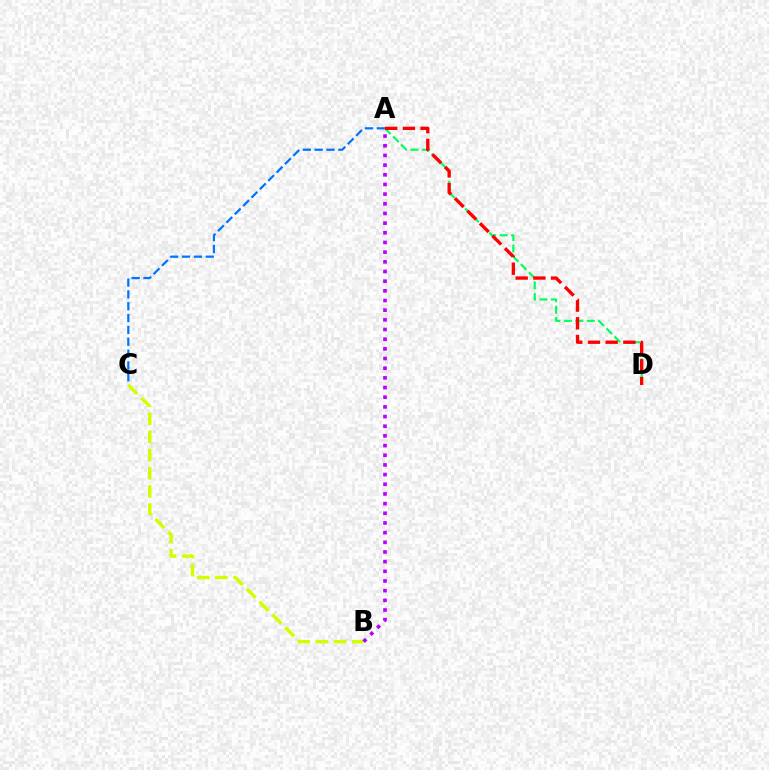{('A', 'C'): [{'color': '#0074ff', 'line_style': 'dashed', 'thickness': 1.61}], ('A', 'D'): [{'color': '#00ff5c', 'line_style': 'dashed', 'thickness': 1.55}, {'color': '#ff0000', 'line_style': 'dashed', 'thickness': 2.4}], ('B', 'C'): [{'color': '#d1ff00', 'line_style': 'dashed', 'thickness': 2.47}], ('A', 'B'): [{'color': '#b900ff', 'line_style': 'dotted', 'thickness': 2.63}]}